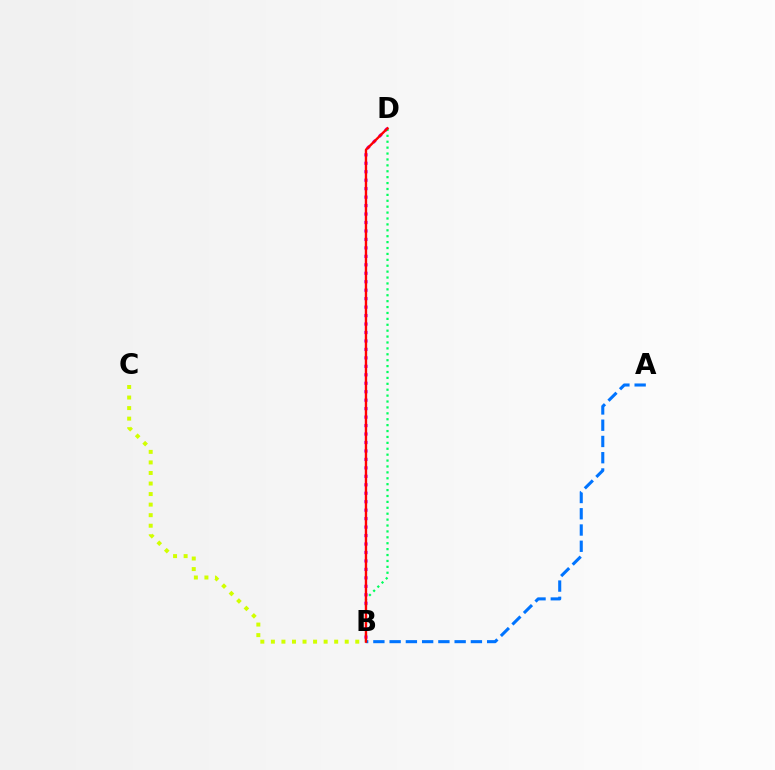{('B', 'D'): [{'color': '#b900ff', 'line_style': 'dotted', 'thickness': 2.3}, {'color': '#00ff5c', 'line_style': 'dotted', 'thickness': 1.6}, {'color': '#ff0000', 'line_style': 'solid', 'thickness': 1.71}], ('B', 'C'): [{'color': '#d1ff00', 'line_style': 'dotted', 'thickness': 2.87}], ('A', 'B'): [{'color': '#0074ff', 'line_style': 'dashed', 'thickness': 2.21}]}